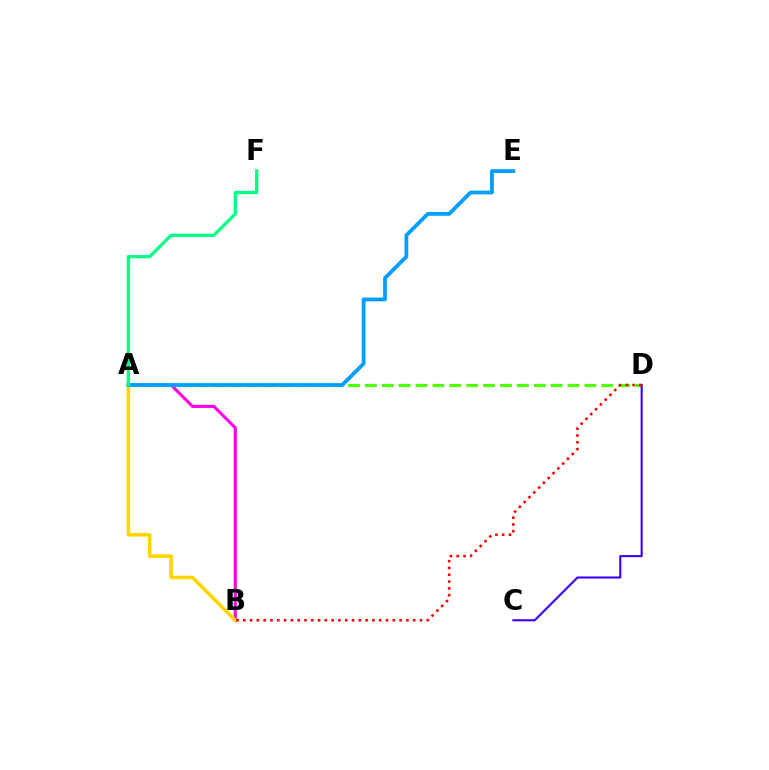{('A', 'B'): [{'color': '#ff00ed', 'line_style': 'solid', 'thickness': 2.22}, {'color': '#ffd500', 'line_style': 'solid', 'thickness': 2.59}], ('A', 'D'): [{'color': '#4fff00', 'line_style': 'dashed', 'thickness': 2.29}], ('C', 'D'): [{'color': '#3700ff', 'line_style': 'solid', 'thickness': 1.51}], ('A', 'E'): [{'color': '#009eff', 'line_style': 'solid', 'thickness': 2.72}], ('A', 'F'): [{'color': '#00ff86', 'line_style': 'solid', 'thickness': 2.35}], ('B', 'D'): [{'color': '#ff0000', 'line_style': 'dotted', 'thickness': 1.85}]}